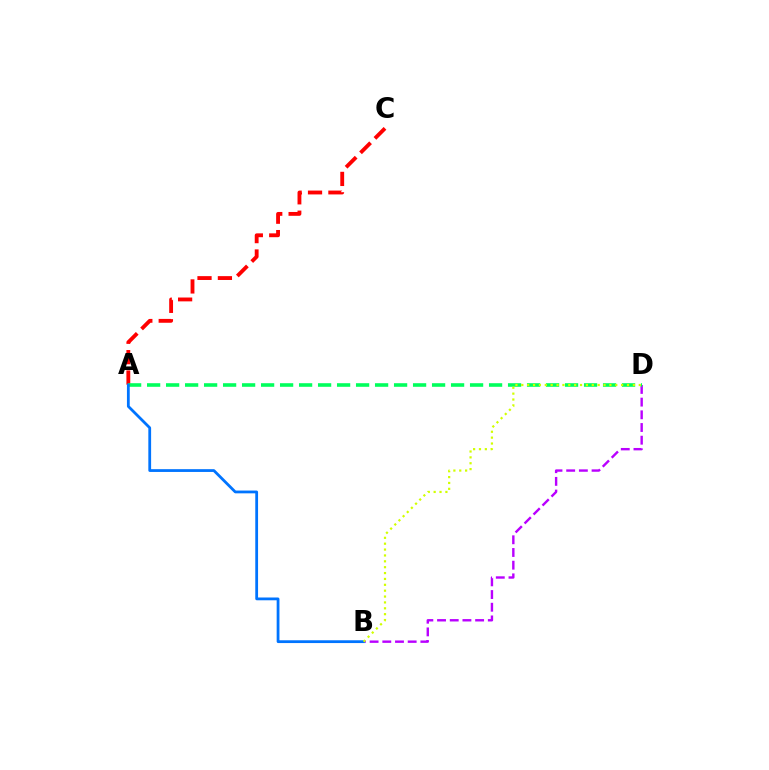{('A', 'C'): [{'color': '#ff0000', 'line_style': 'dashed', 'thickness': 2.77}], ('B', 'D'): [{'color': '#b900ff', 'line_style': 'dashed', 'thickness': 1.72}, {'color': '#d1ff00', 'line_style': 'dotted', 'thickness': 1.6}], ('A', 'D'): [{'color': '#00ff5c', 'line_style': 'dashed', 'thickness': 2.58}], ('A', 'B'): [{'color': '#0074ff', 'line_style': 'solid', 'thickness': 2.0}]}